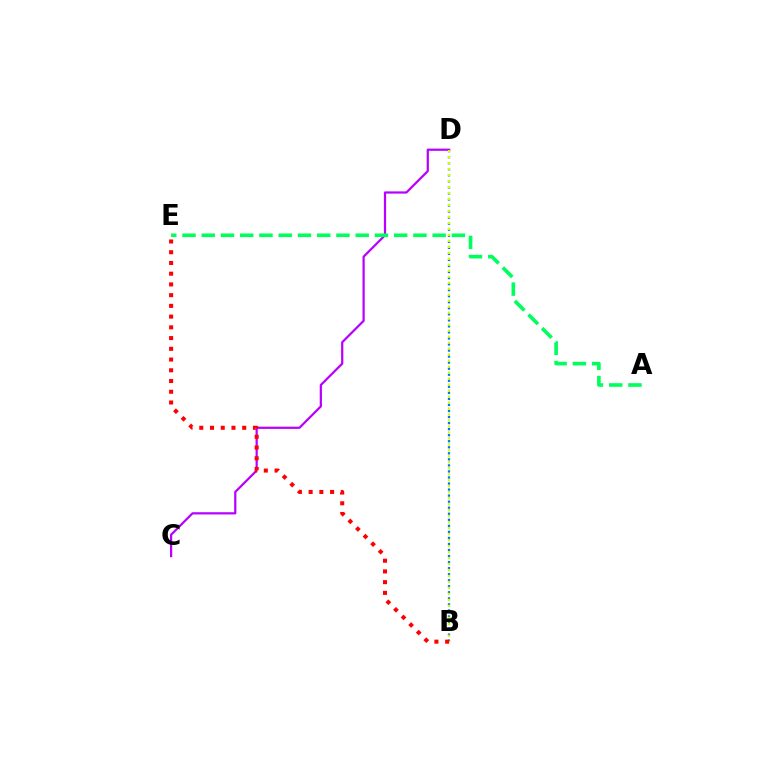{('B', 'D'): [{'color': '#0074ff', 'line_style': 'dotted', 'thickness': 1.64}, {'color': '#d1ff00', 'line_style': 'dotted', 'thickness': 1.63}], ('C', 'D'): [{'color': '#b900ff', 'line_style': 'solid', 'thickness': 1.61}], ('A', 'E'): [{'color': '#00ff5c', 'line_style': 'dashed', 'thickness': 2.61}], ('B', 'E'): [{'color': '#ff0000', 'line_style': 'dotted', 'thickness': 2.92}]}